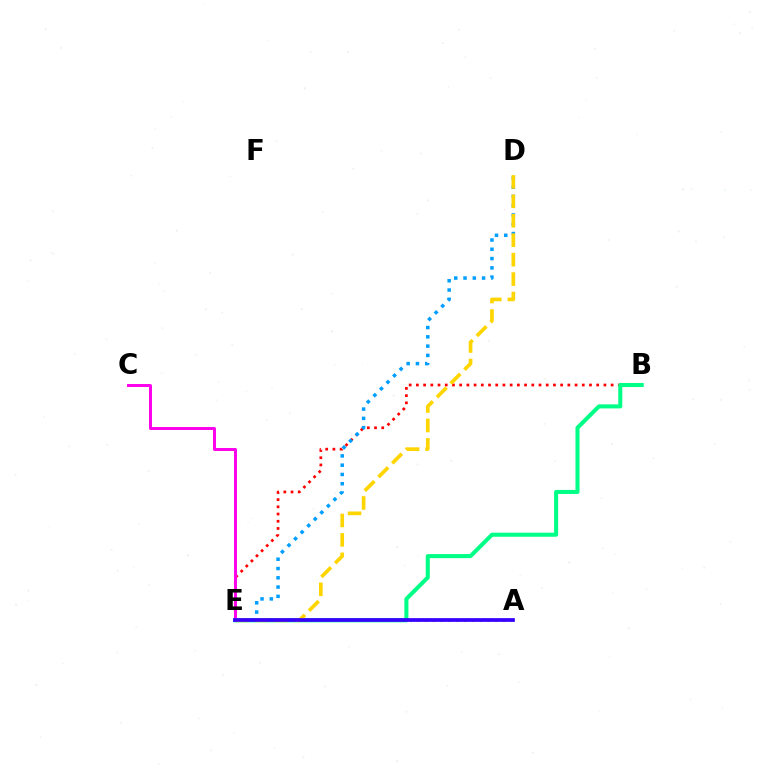{('B', 'E'): [{'color': '#ff0000', 'line_style': 'dotted', 'thickness': 1.96}, {'color': '#00ff86', 'line_style': 'solid', 'thickness': 2.92}], ('A', 'E'): [{'color': '#4fff00', 'line_style': 'dotted', 'thickness': 2.11}, {'color': '#3700ff', 'line_style': 'solid', 'thickness': 2.69}], ('D', 'E'): [{'color': '#009eff', 'line_style': 'dotted', 'thickness': 2.52}, {'color': '#ffd500', 'line_style': 'dashed', 'thickness': 2.64}], ('C', 'E'): [{'color': '#ff00ed', 'line_style': 'solid', 'thickness': 2.12}]}